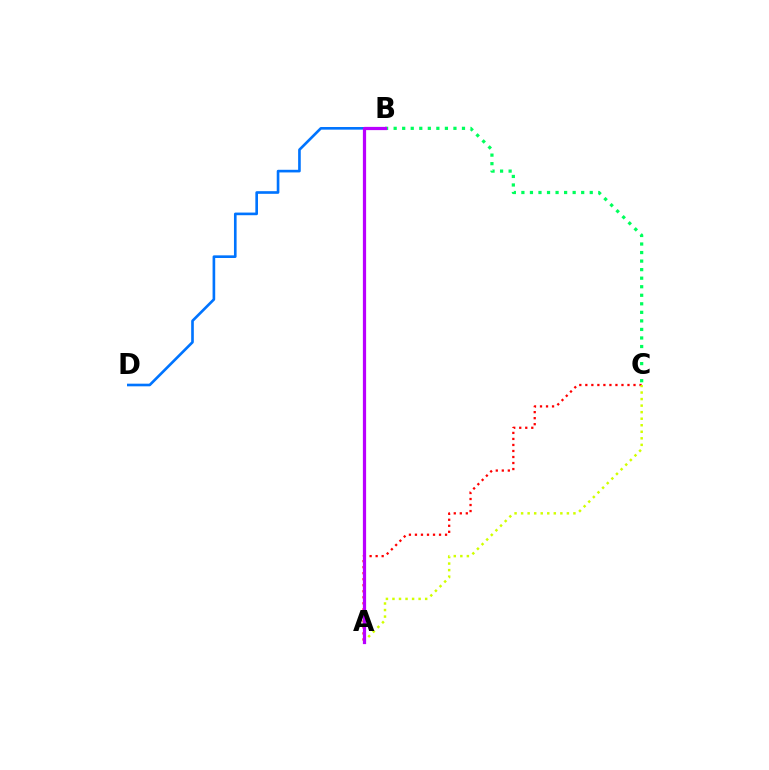{('A', 'C'): [{'color': '#ff0000', 'line_style': 'dotted', 'thickness': 1.64}, {'color': '#d1ff00', 'line_style': 'dotted', 'thickness': 1.78}], ('B', 'C'): [{'color': '#00ff5c', 'line_style': 'dotted', 'thickness': 2.32}], ('B', 'D'): [{'color': '#0074ff', 'line_style': 'solid', 'thickness': 1.9}], ('A', 'B'): [{'color': '#b900ff', 'line_style': 'solid', 'thickness': 2.32}]}